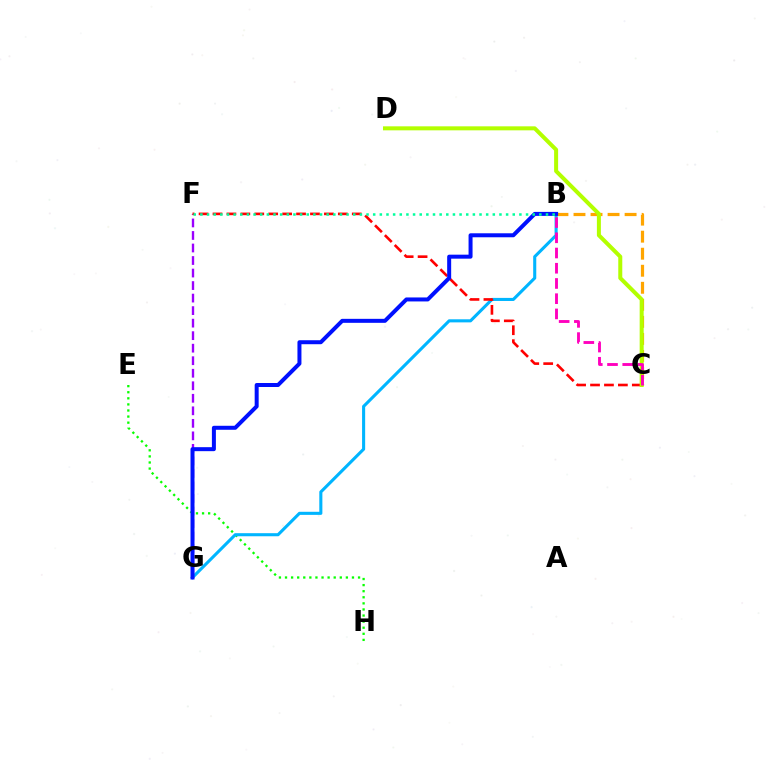{('E', 'H'): [{'color': '#08ff00', 'line_style': 'dotted', 'thickness': 1.65}], ('B', 'G'): [{'color': '#00b5ff', 'line_style': 'solid', 'thickness': 2.22}, {'color': '#0010ff', 'line_style': 'solid', 'thickness': 2.87}], ('F', 'G'): [{'color': '#9b00ff', 'line_style': 'dashed', 'thickness': 1.7}], ('B', 'C'): [{'color': '#ffa500', 'line_style': 'dashed', 'thickness': 2.31}, {'color': '#ff00bd', 'line_style': 'dashed', 'thickness': 2.07}], ('C', 'F'): [{'color': '#ff0000', 'line_style': 'dashed', 'thickness': 1.89}], ('B', 'F'): [{'color': '#00ff9d', 'line_style': 'dotted', 'thickness': 1.81}], ('C', 'D'): [{'color': '#b3ff00', 'line_style': 'solid', 'thickness': 2.88}]}